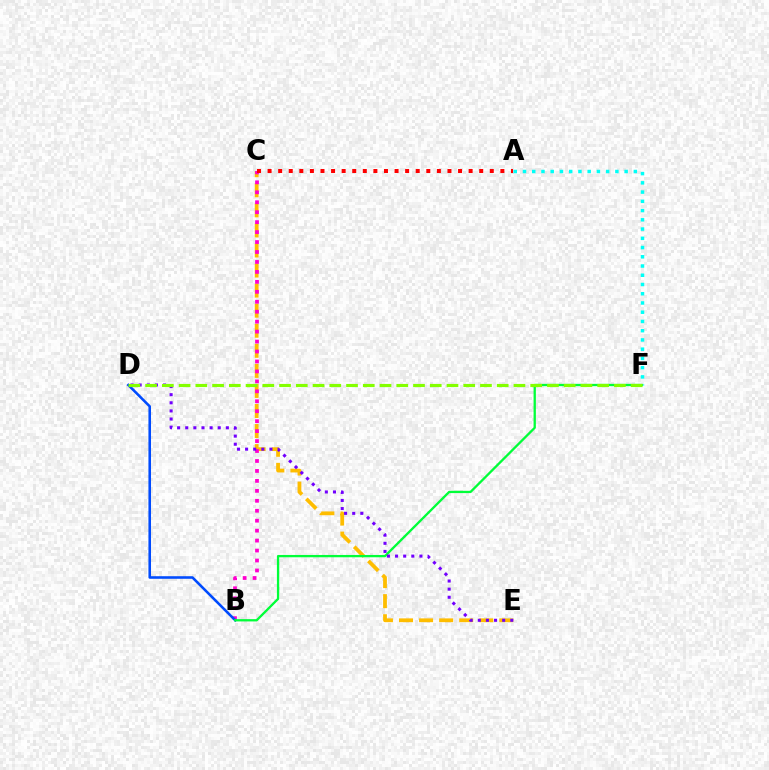{('C', 'E'): [{'color': '#ffbd00', 'line_style': 'dashed', 'thickness': 2.73}], ('A', 'F'): [{'color': '#00fff6', 'line_style': 'dotted', 'thickness': 2.51}], ('B', 'C'): [{'color': '#ff00cf', 'line_style': 'dotted', 'thickness': 2.7}], ('A', 'C'): [{'color': '#ff0000', 'line_style': 'dotted', 'thickness': 2.87}], ('B', 'D'): [{'color': '#004bff', 'line_style': 'solid', 'thickness': 1.85}], ('B', 'F'): [{'color': '#00ff39', 'line_style': 'solid', 'thickness': 1.66}], ('D', 'E'): [{'color': '#7200ff', 'line_style': 'dotted', 'thickness': 2.21}], ('D', 'F'): [{'color': '#84ff00', 'line_style': 'dashed', 'thickness': 2.27}]}